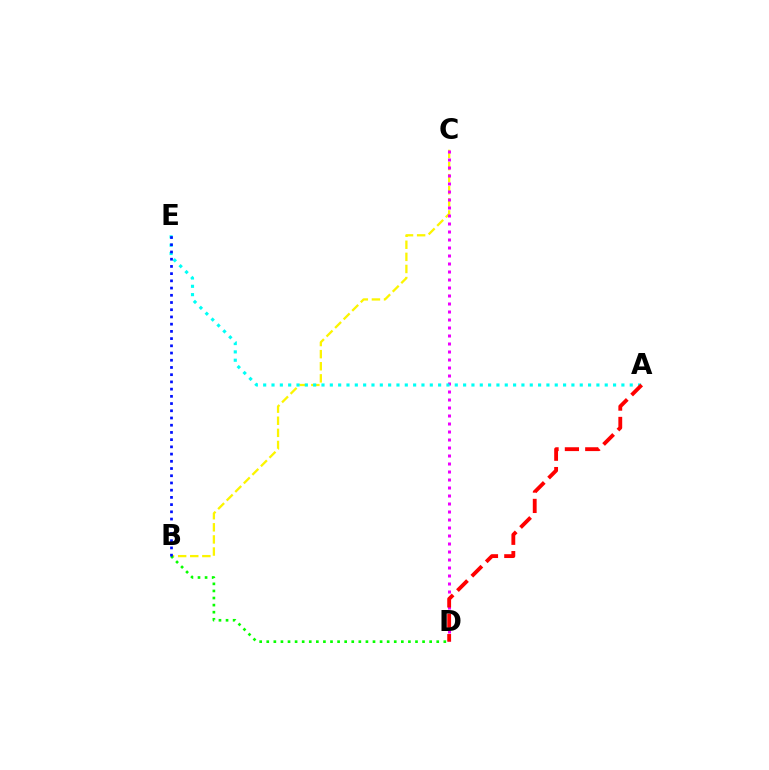{('B', 'C'): [{'color': '#fcf500', 'line_style': 'dashed', 'thickness': 1.64}], ('C', 'D'): [{'color': '#ee00ff', 'line_style': 'dotted', 'thickness': 2.17}], ('B', 'D'): [{'color': '#08ff00', 'line_style': 'dotted', 'thickness': 1.92}], ('A', 'E'): [{'color': '#00fff6', 'line_style': 'dotted', 'thickness': 2.26}], ('B', 'E'): [{'color': '#0010ff', 'line_style': 'dotted', 'thickness': 1.96}], ('A', 'D'): [{'color': '#ff0000', 'line_style': 'dashed', 'thickness': 2.76}]}